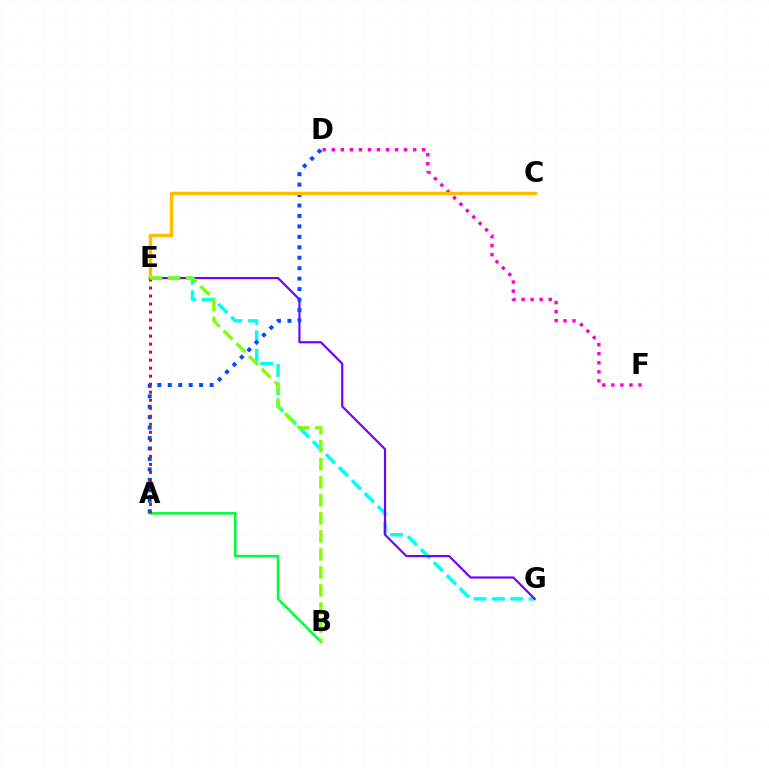{('E', 'G'): [{'color': '#00fff6', 'line_style': 'dashed', 'thickness': 2.49}, {'color': '#7200ff', 'line_style': 'solid', 'thickness': 1.56}], ('D', 'F'): [{'color': '#ff00cf', 'line_style': 'dotted', 'thickness': 2.46}], ('A', 'B'): [{'color': '#00ff39', 'line_style': 'solid', 'thickness': 1.83}], ('A', 'D'): [{'color': '#004bff', 'line_style': 'dotted', 'thickness': 2.84}], ('C', 'E'): [{'color': '#ffbd00', 'line_style': 'solid', 'thickness': 2.47}], ('A', 'E'): [{'color': '#ff0000', 'line_style': 'dotted', 'thickness': 2.18}], ('B', 'E'): [{'color': '#84ff00', 'line_style': 'dashed', 'thickness': 2.45}]}